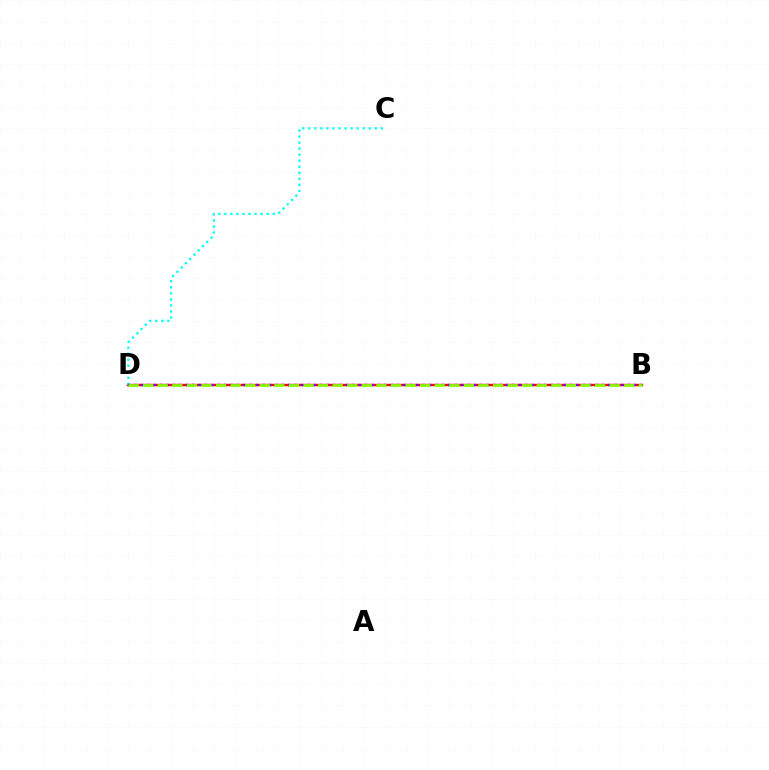{('B', 'D'): [{'color': '#ff0000', 'line_style': 'solid', 'thickness': 1.72}, {'color': '#7200ff', 'line_style': 'dotted', 'thickness': 1.74}, {'color': '#84ff00', 'line_style': 'dashed', 'thickness': 1.98}], ('C', 'D'): [{'color': '#00fff6', 'line_style': 'dotted', 'thickness': 1.64}]}